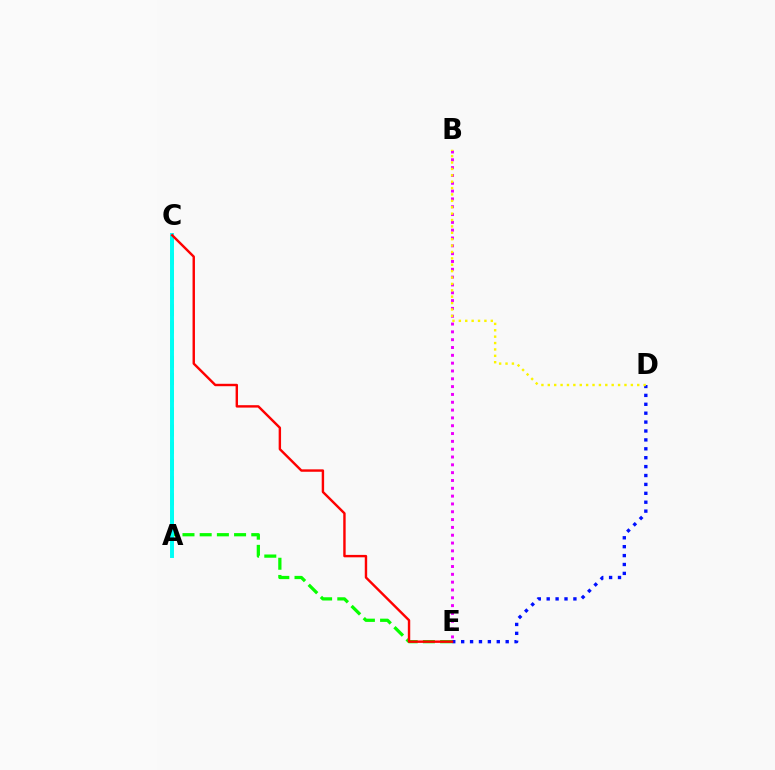{('D', 'E'): [{'color': '#0010ff', 'line_style': 'dotted', 'thickness': 2.42}], ('C', 'E'): [{'color': '#08ff00', 'line_style': 'dashed', 'thickness': 2.34}, {'color': '#ff0000', 'line_style': 'solid', 'thickness': 1.74}], ('A', 'C'): [{'color': '#00fff6', 'line_style': 'solid', 'thickness': 2.83}], ('B', 'E'): [{'color': '#ee00ff', 'line_style': 'dotted', 'thickness': 2.13}], ('B', 'D'): [{'color': '#fcf500', 'line_style': 'dotted', 'thickness': 1.74}]}